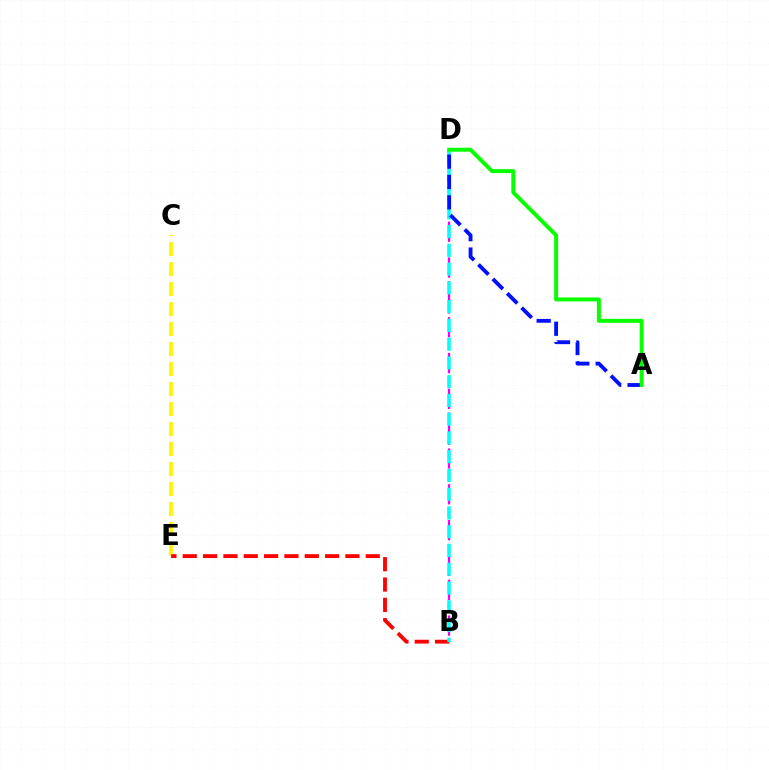{('B', 'D'): [{'color': '#ee00ff', 'line_style': 'dashed', 'thickness': 1.62}, {'color': '#00fff6', 'line_style': 'dashed', 'thickness': 2.55}], ('C', 'E'): [{'color': '#fcf500', 'line_style': 'dashed', 'thickness': 2.72}], ('B', 'E'): [{'color': '#ff0000', 'line_style': 'dashed', 'thickness': 2.76}], ('A', 'D'): [{'color': '#0010ff', 'line_style': 'dashed', 'thickness': 2.77}, {'color': '#08ff00', 'line_style': 'solid', 'thickness': 2.86}]}